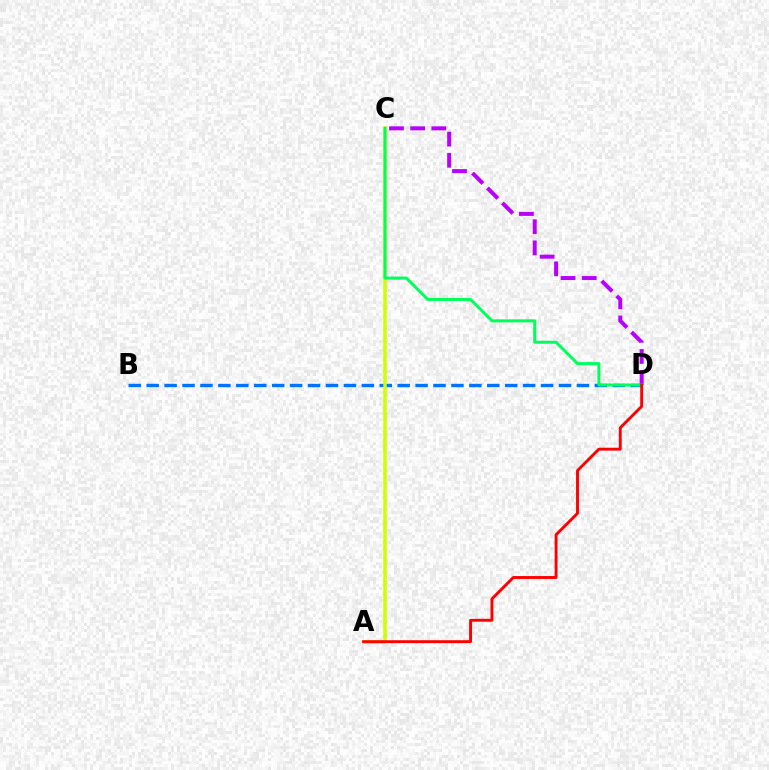{('B', 'D'): [{'color': '#0074ff', 'line_style': 'dashed', 'thickness': 2.44}], ('C', 'D'): [{'color': '#b900ff', 'line_style': 'dashed', 'thickness': 2.87}, {'color': '#00ff5c', 'line_style': 'solid', 'thickness': 2.16}], ('A', 'C'): [{'color': '#d1ff00', 'line_style': 'solid', 'thickness': 2.54}], ('A', 'D'): [{'color': '#ff0000', 'line_style': 'solid', 'thickness': 2.09}]}